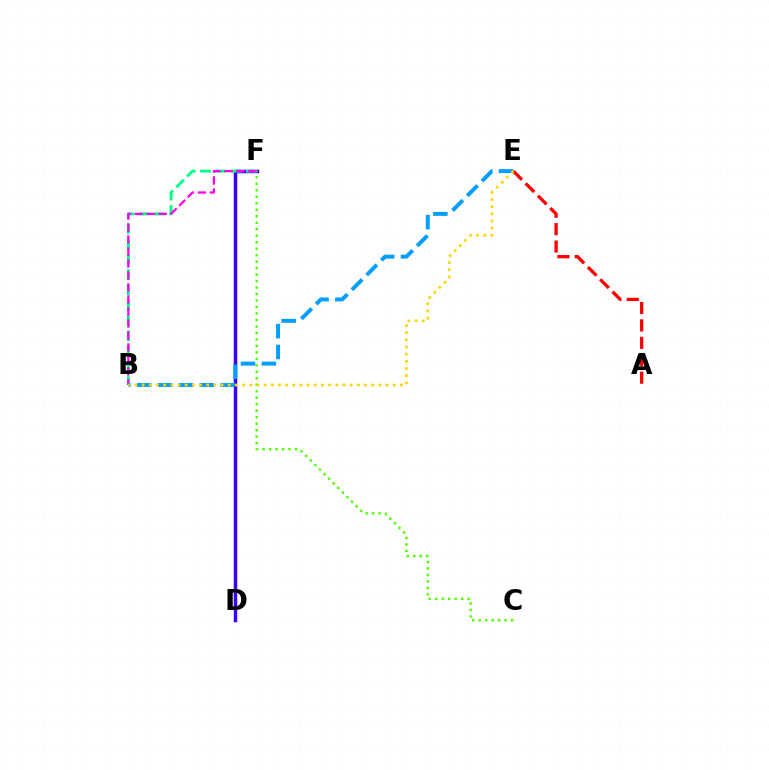{('D', 'F'): [{'color': '#3700ff', 'line_style': 'solid', 'thickness': 2.52}], ('B', 'F'): [{'color': '#00ff86', 'line_style': 'dashed', 'thickness': 2.08}, {'color': '#ff00ed', 'line_style': 'dashed', 'thickness': 1.63}], ('A', 'E'): [{'color': '#ff0000', 'line_style': 'dashed', 'thickness': 2.37}], ('C', 'F'): [{'color': '#4fff00', 'line_style': 'dotted', 'thickness': 1.76}], ('B', 'E'): [{'color': '#009eff', 'line_style': 'dashed', 'thickness': 2.83}, {'color': '#ffd500', 'line_style': 'dotted', 'thickness': 1.95}]}